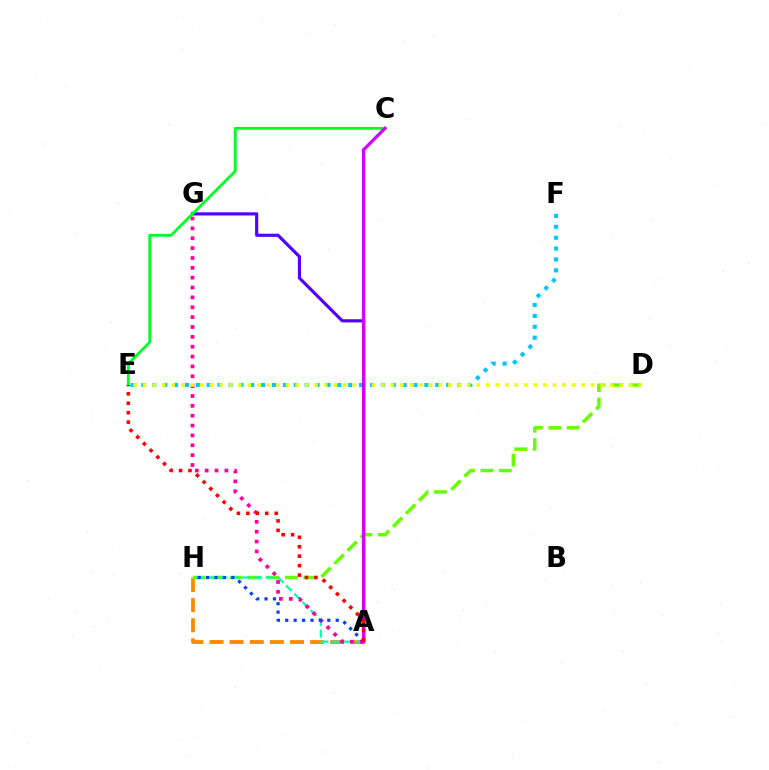{('A', 'H'): [{'color': '#ff8800', 'line_style': 'dashed', 'thickness': 2.73}, {'color': '#00ffaf', 'line_style': 'dashed', 'thickness': 1.59}, {'color': '#003fff', 'line_style': 'dotted', 'thickness': 2.29}], ('D', 'H'): [{'color': '#66ff00', 'line_style': 'dashed', 'thickness': 2.51}], ('E', 'F'): [{'color': '#00c7ff', 'line_style': 'dotted', 'thickness': 2.96}], ('A', 'G'): [{'color': '#ff00a0', 'line_style': 'dotted', 'thickness': 2.68}, {'color': '#4f00ff', 'line_style': 'solid', 'thickness': 2.27}], ('D', 'E'): [{'color': '#eeff00', 'line_style': 'dotted', 'thickness': 2.59}], ('C', 'E'): [{'color': '#00ff27', 'line_style': 'solid', 'thickness': 2.02}], ('A', 'C'): [{'color': '#d600ff', 'line_style': 'solid', 'thickness': 2.35}], ('A', 'E'): [{'color': '#ff0000', 'line_style': 'dotted', 'thickness': 2.57}]}